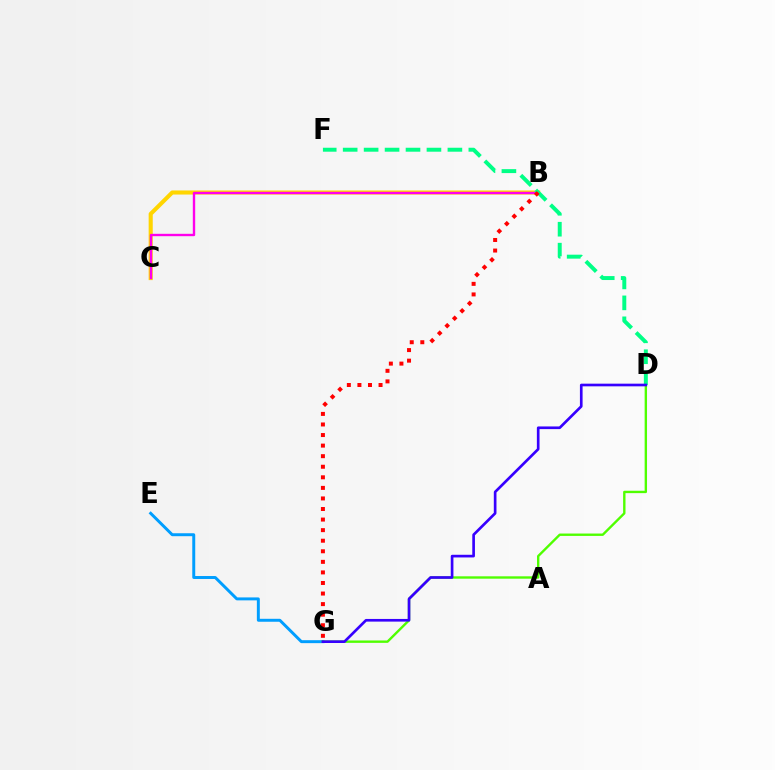{('E', 'G'): [{'color': '#009eff', 'line_style': 'solid', 'thickness': 2.12}], ('D', 'G'): [{'color': '#4fff00', 'line_style': 'solid', 'thickness': 1.71}, {'color': '#3700ff', 'line_style': 'solid', 'thickness': 1.92}], ('B', 'C'): [{'color': '#ffd500', 'line_style': 'solid', 'thickness': 2.94}, {'color': '#ff00ed', 'line_style': 'solid', 'thickness': 1.71}], ('D', 'F'): [{'color': '#00ff86', 'line_style': 'dashed', 'thickness': 2.85}], ('B', 'G'): [{'color': '#ff0000', 'line_style': 'dotted', 'thickness': 2.87}]}